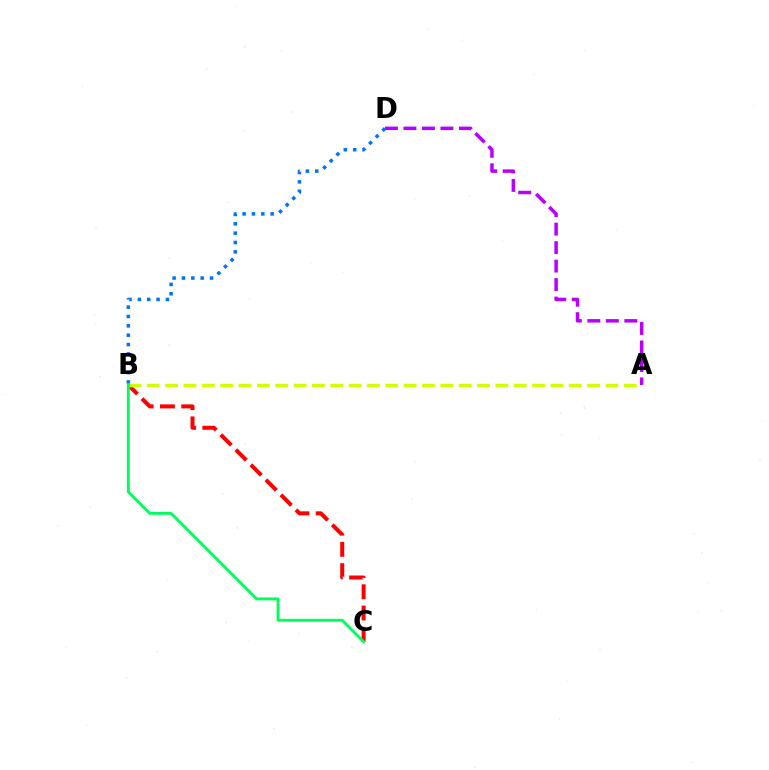{('A', 'D'): [{'color': '#b900ff', 'line_style': 'dashed', 'thickness': 2.51}], ('B', 'C'): [{'color': '#ff0000', 'line_style': 'dashed', 'thickness': 2.89}, {'color': '#00ff5c', 'line_style': 'solid', 'thickness': 2.08}], ('B', 'D'): [{'color': '#0074ff', 'line_style': 'dotted', 'thickness': 2.54}], ('A', 'B'): [{'color': '#d1ff00', 'line_style': 'dashed', 'thickness': 2.49}]}